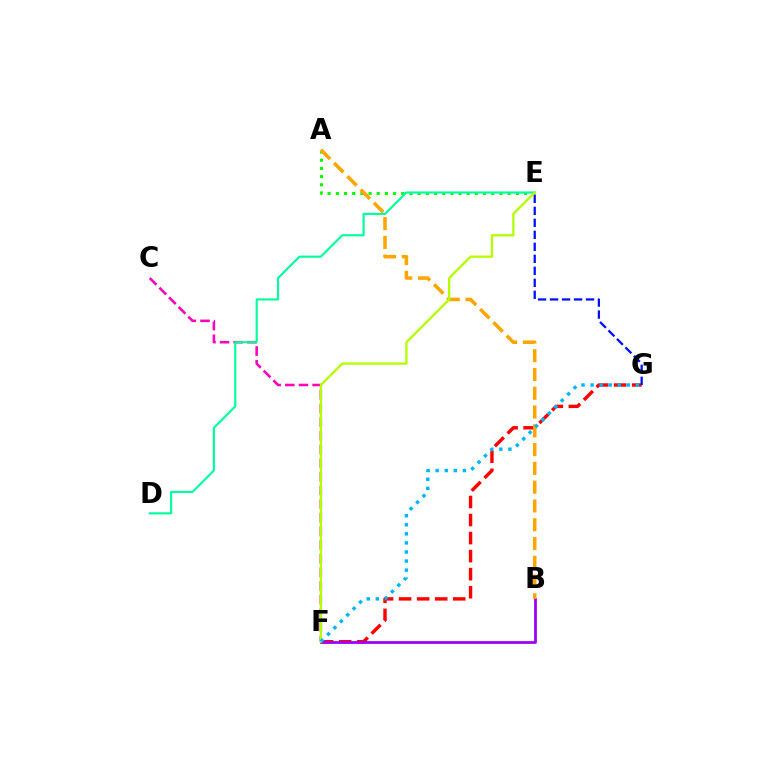{('A', 'E'): [{'color': '#08ff00', 'line_style': 'dotted', 'thickness': 2.22}], ('C', 'F'): [{'color': '#ff00bd', 'line_style': 'dashed', 'thickness': 1.85}], ('F', 'G'): [{'color': '#ff0000', 'line_style': 'dashed', 'thickness': 2.45}, {'color': '#00b5ff', 'line_style': 'dotted', 'thickness': 2.46}], ('D', 'E'): [{'color': '#00ff9d', 'line_style': 'solid', 'thickness': 1.54}], ('E', 'G'): [{'color': '#0010ff', 'line_style': 'dashed', 'thickness': 1.63}], ('B', 'F'): [{'color': '#9b00ff', 'line_style': 'solid', 'thickness': 1.98}], ('A', 'B'): [{'color': '#ffa500', 'line_style': 'dashed', 'thickness': 2.55}], ('E', 'F'): [{'color': '#b3ff00', 'line_style': 'solid', 'thickness': 1.66}]}